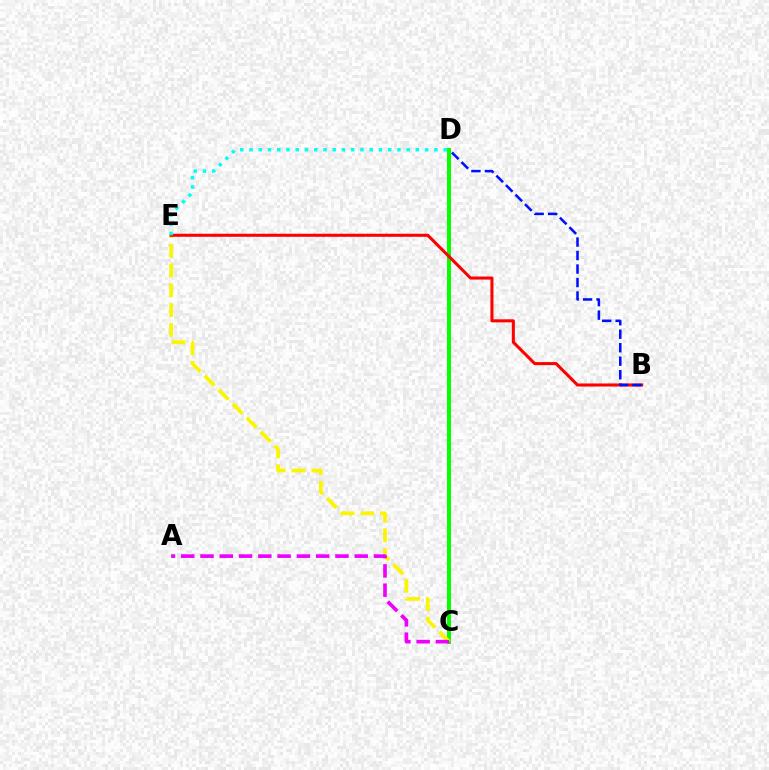{('C', 'D'): [{'color': '#08ff00', 'line_style': 'solid', 'thickness': 2.88}], ('C', 'E'): [{'color': '#fcf500', 'line_style': 'dashed', 'thickness': 2.69}], ('B', 'E'): [{'color': '#ff0000', 'line_style': 'solid', 'thickness': 2.2}], ('D', 'E'): [{'color': '#00fff6', 'line_style': 'dotted', 'thickness': 2.51}], ('A', 'C'): [{'color': '#ee00ff', 'line_style': 'dashed', 'thickness': 2.62}], ('B', 'D'): [{'color': '#0010ff', 'line_style': 'dashed', 'thickness': 1.83}]}